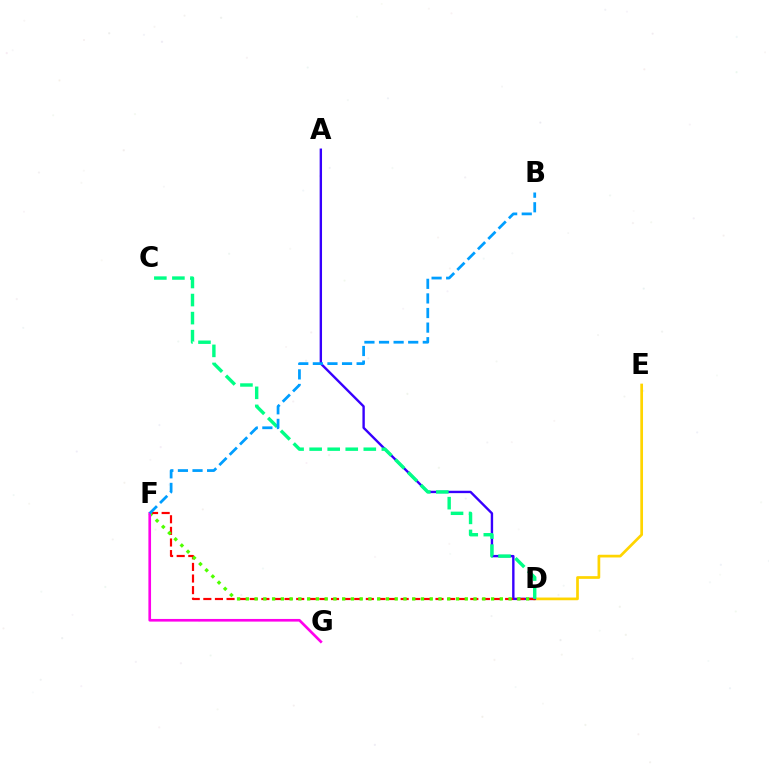{('D', 'E'): [{'color': '#ffd500', 'line_style': 'solid', 'thickness': 1.95}], ('A', 'D'): [{'color': '#3700ff', 'line_style': 'solid', 'thickness': 1.72}], ('D', 'F'): [{'color': '#ff0000', 'line_style': 'dashed', 'thickness': 1.58}, {'color': '#4fff00', 'line_style': 'dotted', 'thickness': 2.38}], ('C', 'D'): [{'color': '#00ff86', 'line_style': 'dashed', 'thickness': 2.45}], ('F', 'G'): [{'color': '#ff00ed', 'line_style': 'solid', 'thickness': 1.91}], ('B', 'F'): [{'color': '#009eff', 'line_style': 'dashed', 'thickness': 1.98}]}